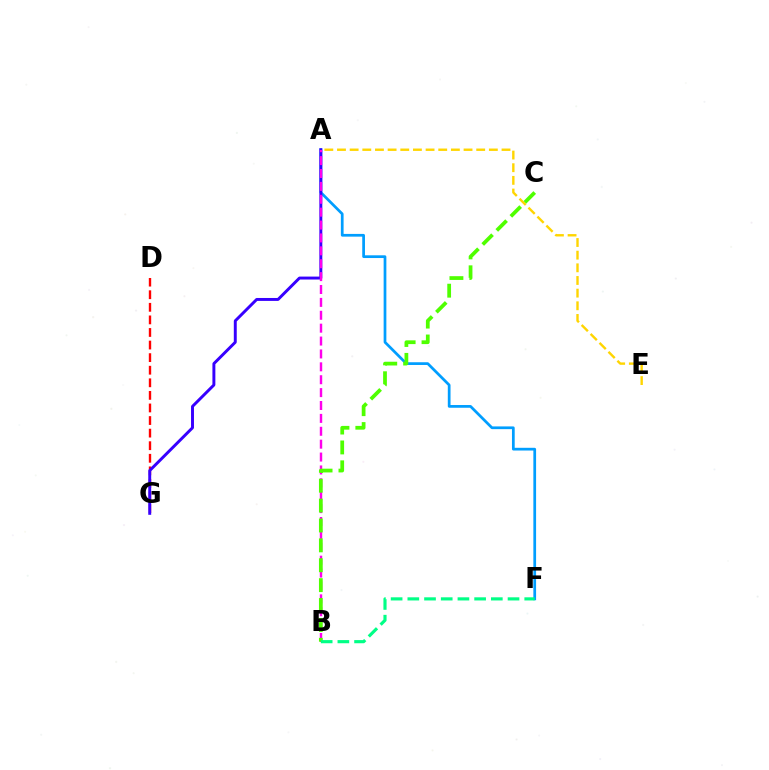{('A', 'F'): [{'color': '#009eff', 'line_style': 'solid', 'thickness': 1.96}], ('D', 'G'): [{'color': '#ff0000', 'line_style': 'dashed', 'thickness': 1.71}], ('A', 'G'): [{'color': '#3700ff', 'line_style': 'solid', 'thickness': 2.12}], ('A', 'B'): [{'color': '#ff00ed', 'line_style': 'dashed', 'thickness': 1.75}], ('A', 'E'): [{'color': '#ffd500', 'line_style': 'dashed', 'thickness': 1.72}], ('B', 'C'): [{'color': '#4fff00', 'line_style': 'dashed', 'thickness': 2.7}], ('B', 'F'): [{'color': '#00ff86', 'line_style': 'dashed', 'thickness': 2.27}]}